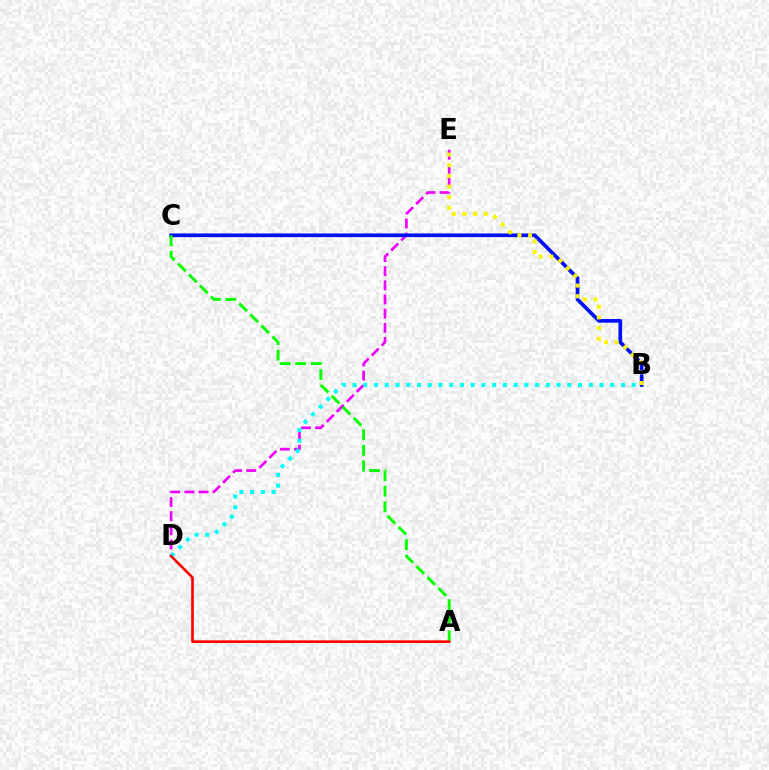{('D', 'E'): [{'color': '#ee00ff', 'line_style': 'dashed', 'thickness': 1.92}], ('B', 'C'): [{'color': '#0010ff', 'line_style': 'solid', 'thickness': 2.66}], ('B', 'D'): [{'color': '#00fff6', 'line_style': 'dotted', 'thickness': 2.92}], ('A', 'C'): [{'color': '#08ff00', 'line_style': 'dashed', 'thickness': 2.11}], ('A', 'D'): [{'color': '#ff0000', 'line_style': 'solid', 'thickness': 1.91}], ('B', 'E'): [{'color': '#fcf500', 'line_style': 'dotted', 'thickness': 2.89}]}